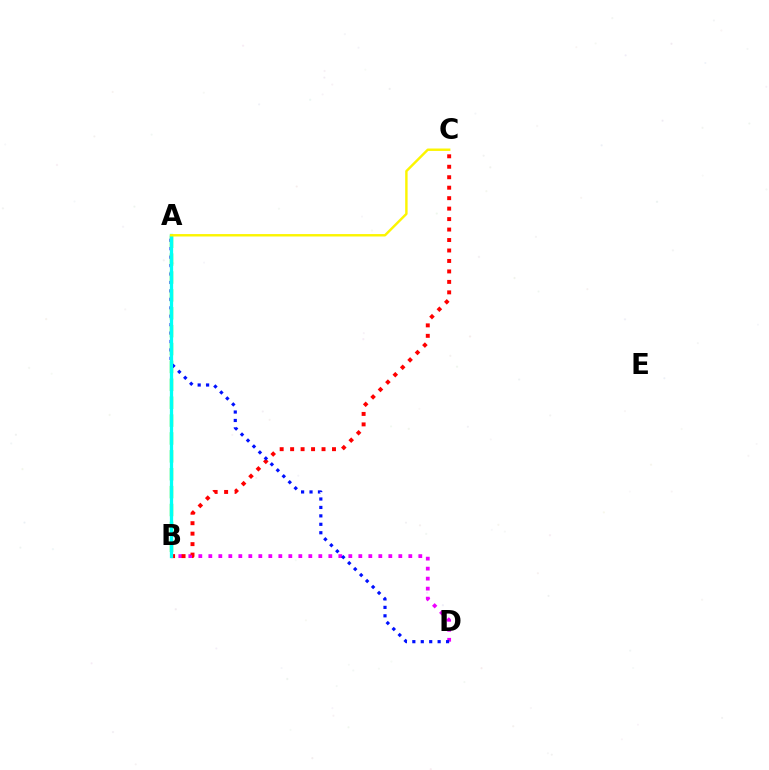{('A', 'B'): [{'color': '#08ff00', 'line_style': 'dashed', 'thickness': 2.43}, {'color': '#00fff6', 'line_style': 'solid', 'thickness': 2.36}], ('B', 'D'): [{'color': '#ee00ff', 'line_style': 'dotted', 'thickness': 2.72}], ('B', 'C'): [{'color': '#ff0000', 'line_style': 'dotted', 'thickness': 2.84}], ('A', 'D'): [{'color': '#0010ff', 'line_style': 'dotted', 'thickness': 2.29}], ('A', 'C'): [{'color': '#fcf500', 'line_style': 'solid', 'thickness': 1.74}]}